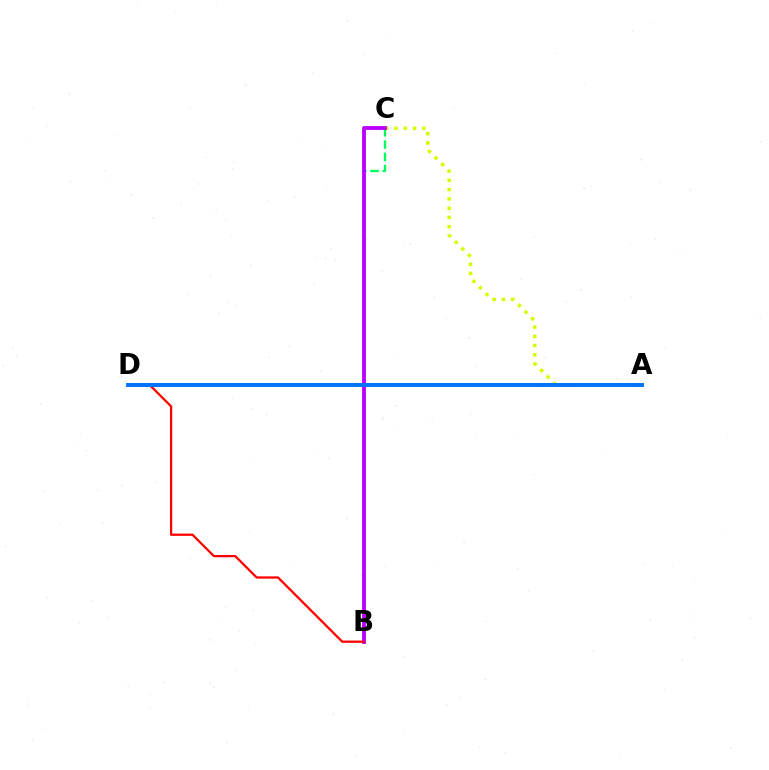{('B', 'C'): [{'color': '#00ff5c', 'line_style': 'dashed', 'thickness': 1.67}, {'color': '#b900ff', 'line_style': 'solid', 'thickness': 2.75}], ('A', 'C'): [{'color': '#d1ff00', 'line_style': 'dotted', 'thickness': 2.52}], ('B', 'D'): [{'color': '#ff0000', 'line_style': 'solid', 'thickness': 1.63}], ('A', 'D'): [{'color': '#0074ff', 'line_style': 'solid', 'thickness': 2.85}]}